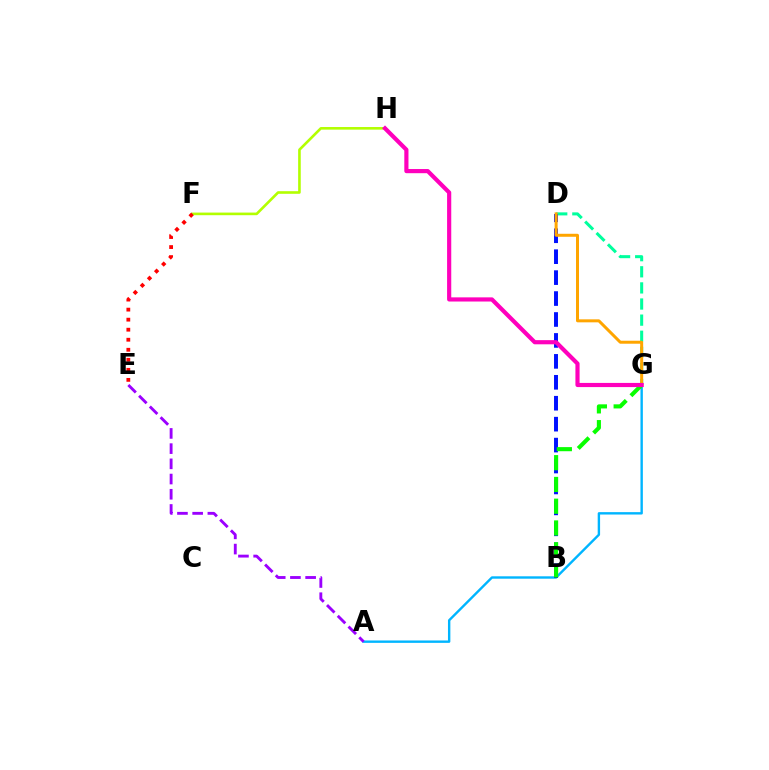{('D', 'G'): [{'color': '#00ff9d', 'line_style': 'dashed', 'thickness': 2.19}, {'color': '#ffa500', 'line_style': 'solid', 'thickness': 2.16}], ('A', 'G'): [{'color': '#00b5ff', 'line_style': 'solid', 'thickness': 1.73}], ('B', 'D'): [{'color': '#0010ff', 'line_style': 'dashed', 'thickness': 2.84}], ('B', 'G'): [{'color': '#08ff00', 'line_style': 'dashed', 'thickness': 2.96}], ('A', 'E'): [{'color': '#9b00ff', 'line_style': 'dashed', 'thickness': 2.07}], ('F', 'H'): [{'color': '#b3ff00', 'line_style': 'solid', 'thickness': 1.89}], ('G', 'H'): [{'color': '#ff00bd', 'line_style': 'solid', 'thickness': 3.0}], ('E', 'F'): [{'color': '#ff0000', 'line_style': 'dotted', 'thickness': 2.73}]}